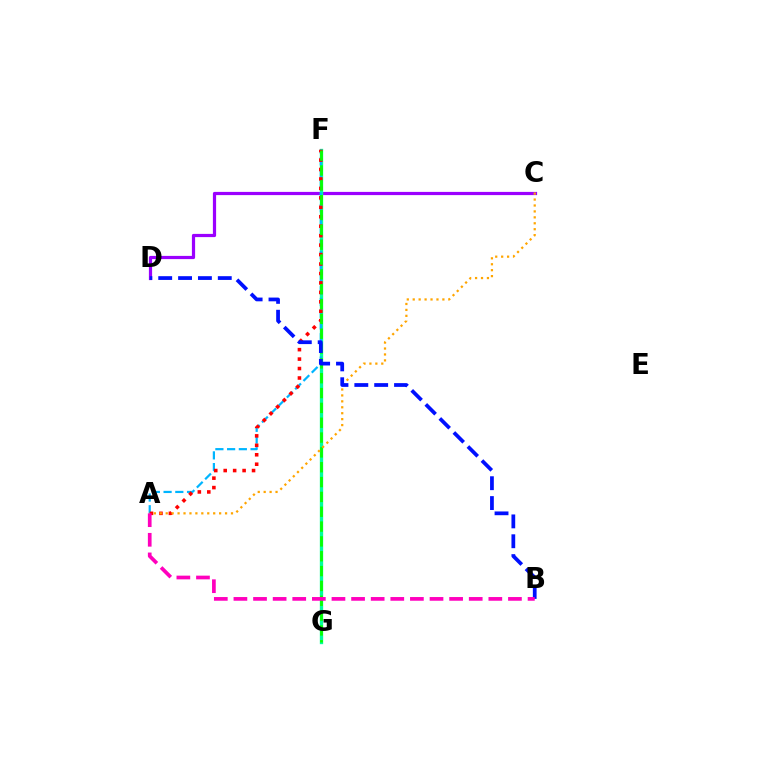{('C', 'F'): [{'color': '#b3ff00', 'line_style': 'dashed', 'thickness': 2.02}], ('C', 'D'): [{'color': '#9b00ff', 'line_style': 'solid', 'thickness': 2.31}], ('F', 'G'): [{'color': '#00ff9d', 'line_style': 'solid', 'thickness': 2.39}, {'color': '#08ff00', 'line_style': 'dashed', 'thickness': 2.02}], ('A', 'F'): [{'color': '#00b5ff', 'line_style': 'dashed', 'thickness': 1.59}, {'color': '#ff0000', 'line_style': 'dotted', 'thickness': 2.57}], ('A', 'C'): [{'color': '#ffa500', 'line_style': 'dotted', 'thickness': 1.61}], ('B', 'D'): [{'color': '#0010ff', 'line_style': 'dashed', 'thickness': 2.7}], ('A', 'B'): [{'color': '#ff00bd', 'line_style': 'dashed', 'thickness': 2.66}]}